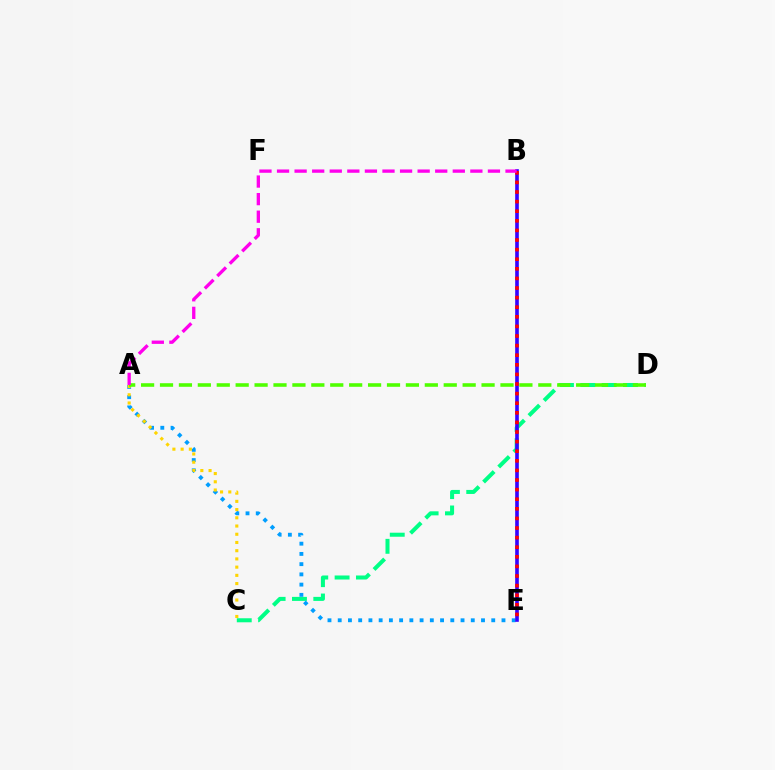{('C', 'D'): [{'color': '#00ff86', 'line_style': 'dashed', 'thickness': 2.9}], ('A', 'E'): [{'color': '#009eff', 'line_style': 'dotted', 'thickness': 2.78}], ('B', 'E'): [{'color': '#3700ff', 'line_style': 'solid', 'thickness': 2.61}, {'color': '#ff0000', 'line_style': 'dotted', 'thickness': 2.61}], ('A', 'C'): [{'color': '#ffd500', 'line_style': 'dotted', 'thickness': 2.23}], ('A', 'D'): [{'color': '#4fff00', 'line_style': 'dashed', 'thickness': 2.57}], ('A', 'B'): [{'color': '#ff00ed', 'line_style': 'dashed', 'thickness': 2.39}]}